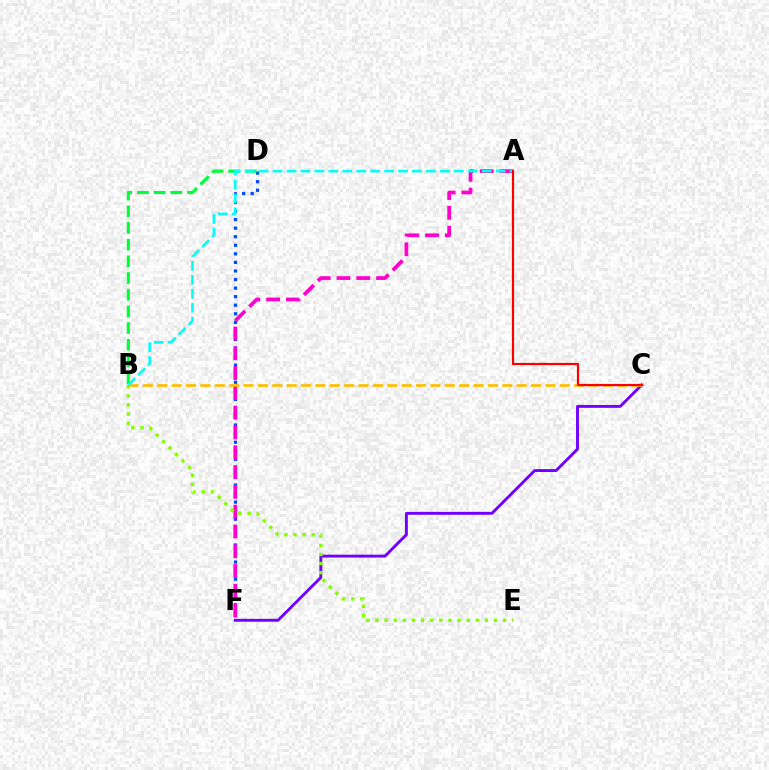{('D', 'F'): [{'color': '#004bff', 'line_style': 'dotted', 'thickness': 2.33}], ('A', 'F'): [{'color': '#ff00cf', 'line_style': 'dashed', 'thickness': 2.69}], ('C', 'F'): [{'color': '#7200ff', 'line_style': 'solid', 'thickness': 2.09}], ('B', 'D'): [{'color': '#00ff39', 'line_style': 'dashed', 'thickness': 2.27}], ('B', 'E'): [{'color': '#84ff00', 'line_style': 'dotted', 'thickness': 2.48}], ('B', 'C'): [{'color': '#ffbd00', 'line_style': 'dashed', 'thickness': 1.95}], ('A', 'B'): [{'color': '#00fff6', 'line_style': 'dashed', 'thickness': 1.89}], ('A', 'C'): [{'color': '#ff0000', 'line_style': 'solid', 'thickness': 1.57}]}